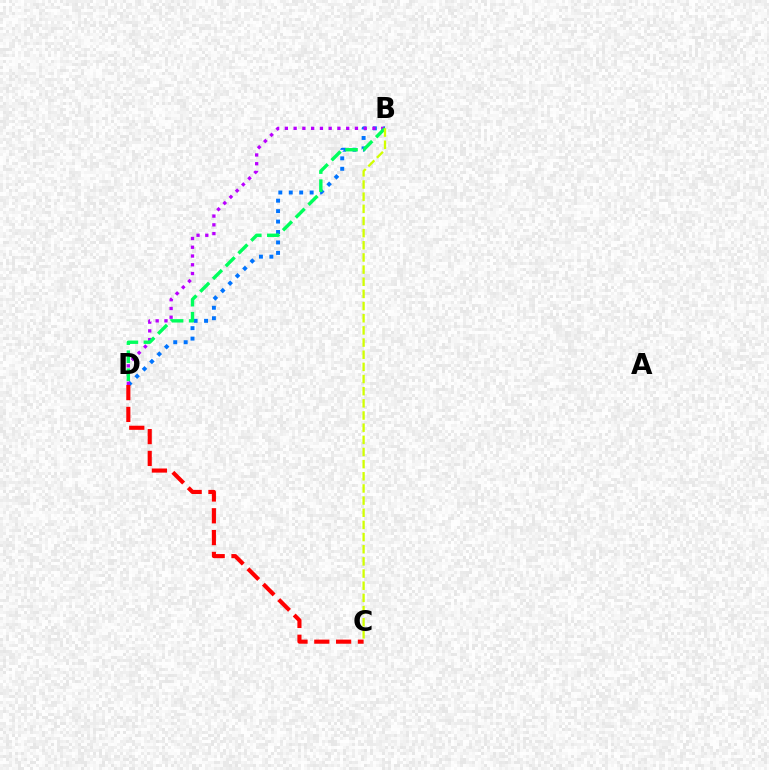{('B', 'D'): [{'color': '#0074ff', 'line_style': 'dotted', 'thickness': 2.84}, {'color': '#b900ff', 'line_style': 'dotted', 'thickness': 2.38}, {'color': '#00ff5c', 'line_style': 'dashed', 'thickness': 2.45}], ('C', 'D'): [{'color': '#ff0000', 'line_style': 'dashed', 'thickness': 2.96}], ('B', 'C'): [{'color': '#d1ff00', 'line_style': 'dashed', 'thickness': 1.65}]}